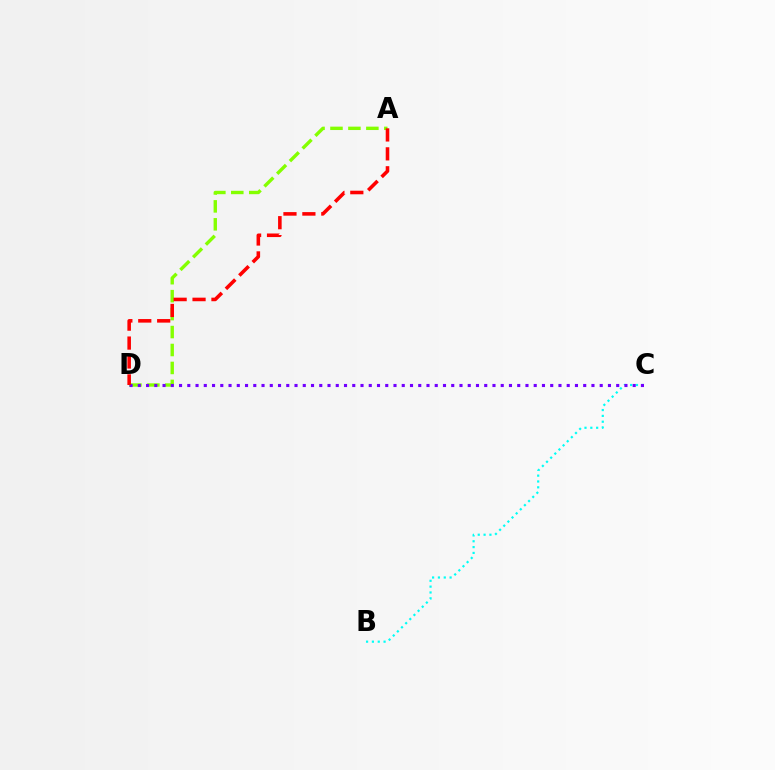{('A', 'D'): [{'color': '#84ff00', 'line_style': 'dashed', 'thickness': 2.44}, {'color': '#ff0000', 'line_style': 'dashed', 'thickness': 2.57}], ('B', 'C'): [{'color': '#00fff6', 'line_style': 'dotted', 'thickness': 1.59}], ('C', 'D'): [{'color': '#7200ff', 'line_style': 'dotted', 'thickness': 2.24}]}